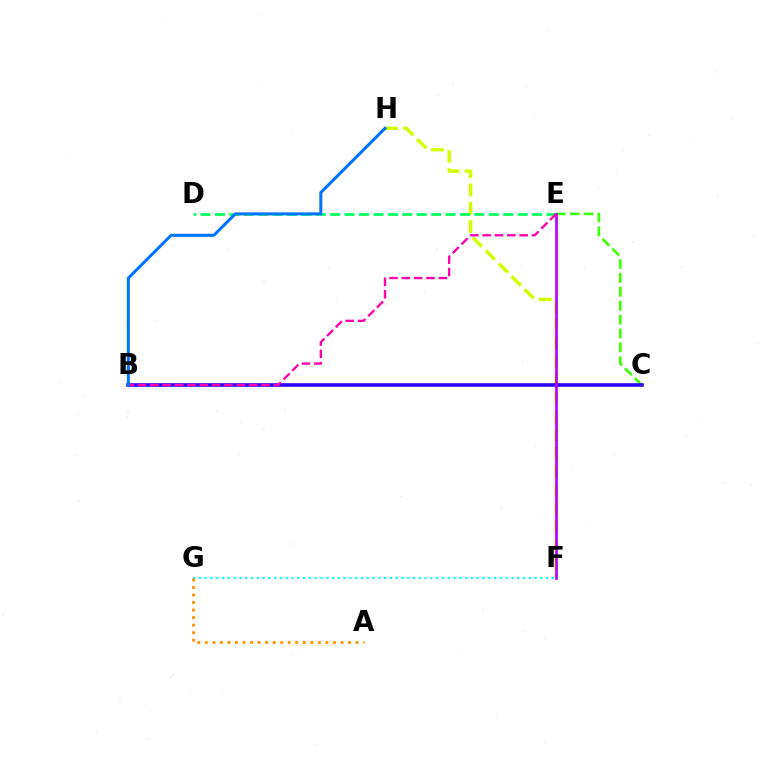{('F', 'H'): [{'color': '#d1ff00', 'line_style': 'dashed', 'thickness': 2.49}], ('D', 'E'): [{'color': '#00ff5c', 'line_style': 'dashed', 'thickness': 1.96}], ('C', 'E'): [{'color': '#3dff00', 'line_style': 'dashed', 'thickness': 1.89}], ('B', 'C'): [{'color': '#ff0000', 'line_style': 'solid', 'thickness': 1.69}, {'color': '#2500ff', 'line_style': 'solid', 'thickness': 2.53}], ('F', 'G'): [{'color': '#00fff6', 'line_style': 'dotted', 'thickness': 1.57}], ('E', 'F'): [{'color': '#b900ff', 'line_style': 'solid', 'thickness': 1.93}], ('A', 'G'): [{'color': '#ff9400', 'line_style': 'dotted', 'thickness': 2.05}], ('B', 'E'): [{'color': '#ff00ac', 'line_style': 'dashed', 'thickness': 1.68}], ('B', 'H'): [{'color': '#0074ff', 'line_style': 'solid', 'thickness': 2.18}]}